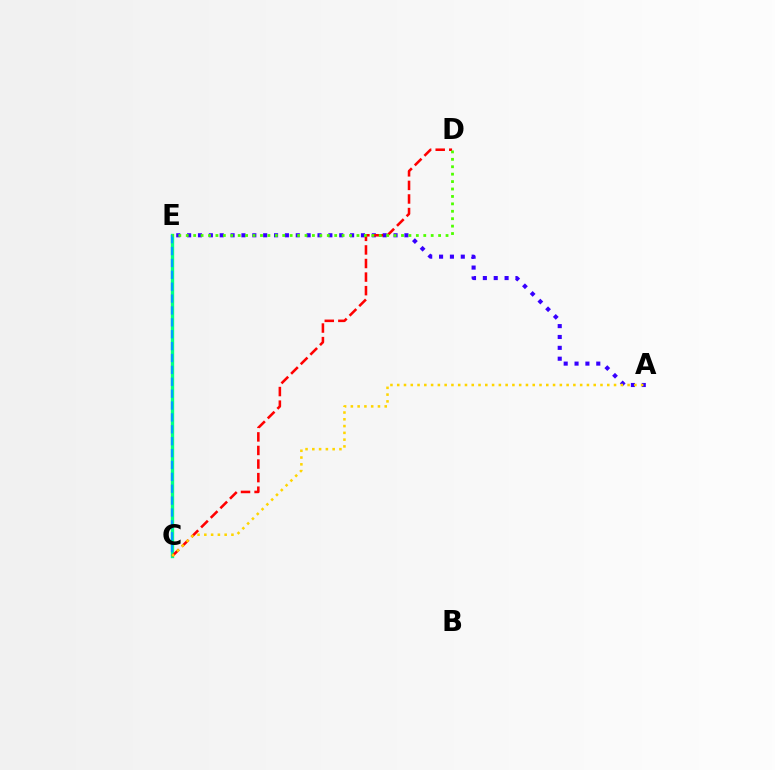{('C', 'E'): [{'color': '#ff00ed', 'line_style': 'dotted', 'thickness': 1.88}, {'color': '#00ff86', 'line_style': 'solid', 'thickness': 2.42}, {'color': '#009eff', 'line_style': 'dashed', 'thickness': 1.61}], ('A', 'E'): [{'color': '#3700ff', 'line_style': 'dotted', 'thickness': 2.95}], ('C', 'D'): [{'color': '#ff0000', 'line_style': 'dashed', 'thickness': 1.84}], ('D', 'E'): [{'color': '#4fff00', 'line_style': 'dotted', 'thickness': 2.02}], ('A', 'C'): [{'color': '#ffd500', 'line_style': 'dotted', 'thickness': 1.84}]}